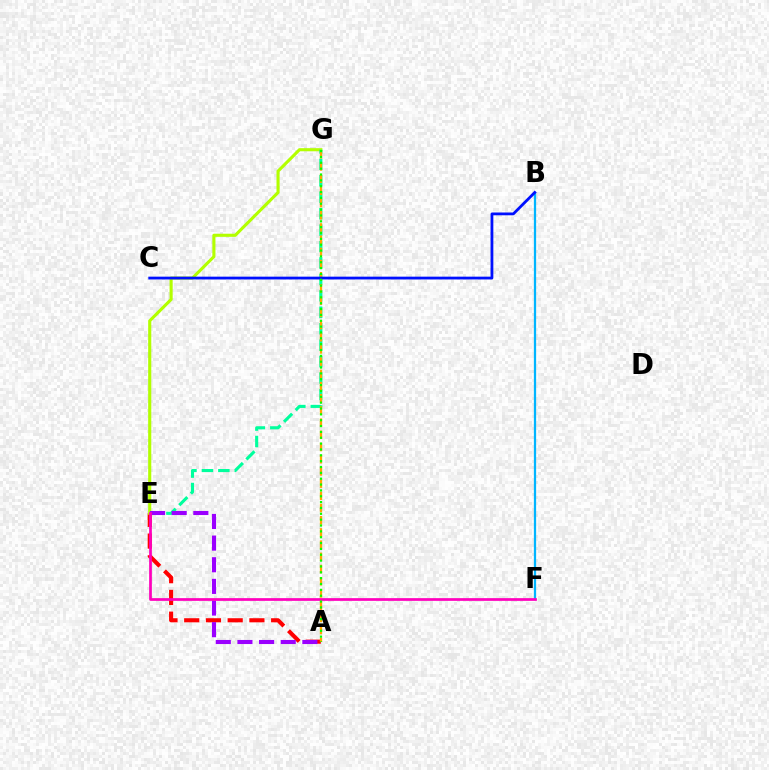{('A', 'E'): [{'color': '#ff0000', 'line_style': 'dashed', 'thickness': 2.95}, {'color': '#9b00ff', 'line_style': 'dashed', 'thickness': 2.94}], ('E', 'G'): [{'color': '#b3ff00', 'line_style': 'solid', 'thickness': 2.24}, {'color': '#00ff9d', 'line_style': 'dashed', 'thickness': 2.23}], ('A', 'G'): [{'color': '#ffa500', 'line_style': 'dashed', 'thickness': 1.66}, {'color': '#08ff00', 'line_style': 'dotted', 'thickness': 1.59}], ('B', 'F'): [{'color': '#00b5ff', 'line_style': 'solid', 'thickness': 1.62}], ('B', 'C'): [{'color': '#0010ff', 'line_style': 'solid', 'thickness': 2.01}], ('E', 'F'): [{'color': '#ff00bd', 'line_style': 'solid', 'thickness': 1.96}]}